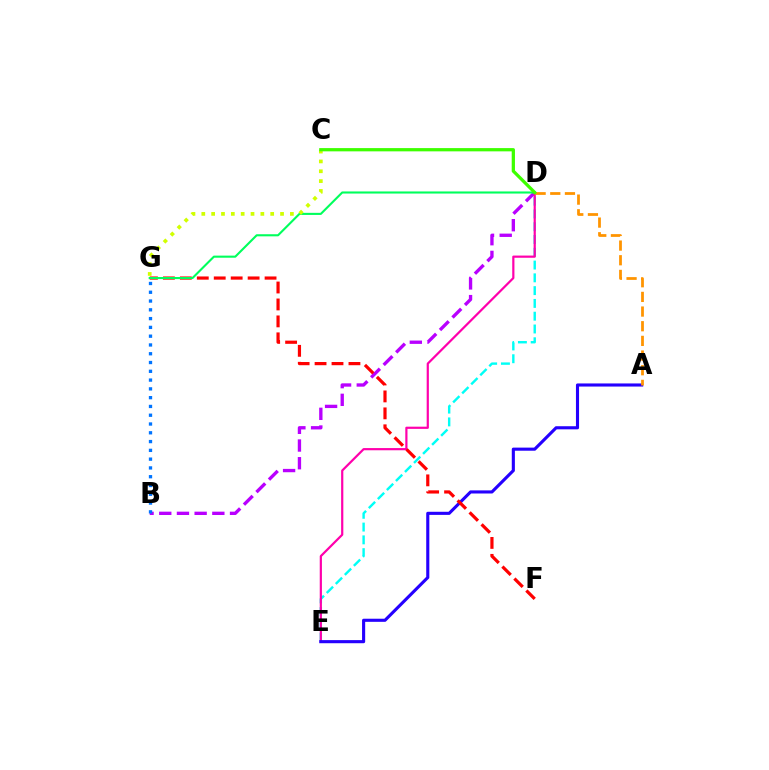{('D', 'E'): [{'color': '#00fff6', 'line_style': 'dashed', 'thickness': 1.74}, {'color': '#ff00ac', 'line_style': 'solid', 'thickness': 1.58}], ('B', 'D'): [{'color': '#b900ff', 'line_style': 'dashed', 'thickness': 2.4}], ('B', 'G'): [{'color': '#0074ff', 'line_style': 'dotted', 'thickness': 2.39}], ('A', 'E'): [{'color': '#2500ff', 'line_style': 'solid', 'thickness': 2.24}], ('F', 'G'): [{'color': '#ff0000', 'line_style': 'dashed', 'thickness': 2.3}], ('D', 'G'): [{'color': '#00ff5c', 'line_style': 'solid', 'thickness': 1.51}], ('C', 'G'): [{'color': '#d1ff00', 'line_style': 'dotted', 'thickness': 2.67}], ('A', 'D'): [{'color': '#ff9400', 'line_style': 'dashed', 'thickness': 1.99}], ('C', 'D'): [{'color': '#3dff00', 'line_style': 'solid', 'thickness': 2.34}]}